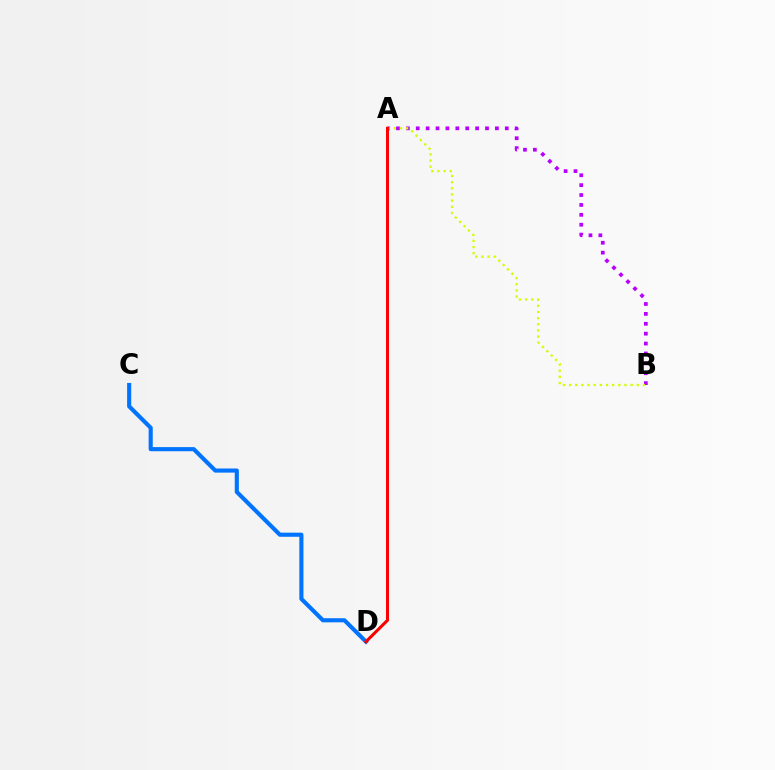{('C', 'D'): [{'color': '#0074ff', 'line_style': 'solid', 'thickness': 2.96}], ('A', 'B'): [{'color': '#b900ff', 'line_style': 'dotted', 'thickness': 2.69}, {'color': '#d1ff00', 'line_style': 'dotted', 'thickness': 1.67}], ('A', 'D'): [{'color': '#00ff5c', 'line_style': 'solid', 'thickness': 1.59}, {'color': '#ff0000', 'line_style': 'solid', 'thickness': 2.17}]}